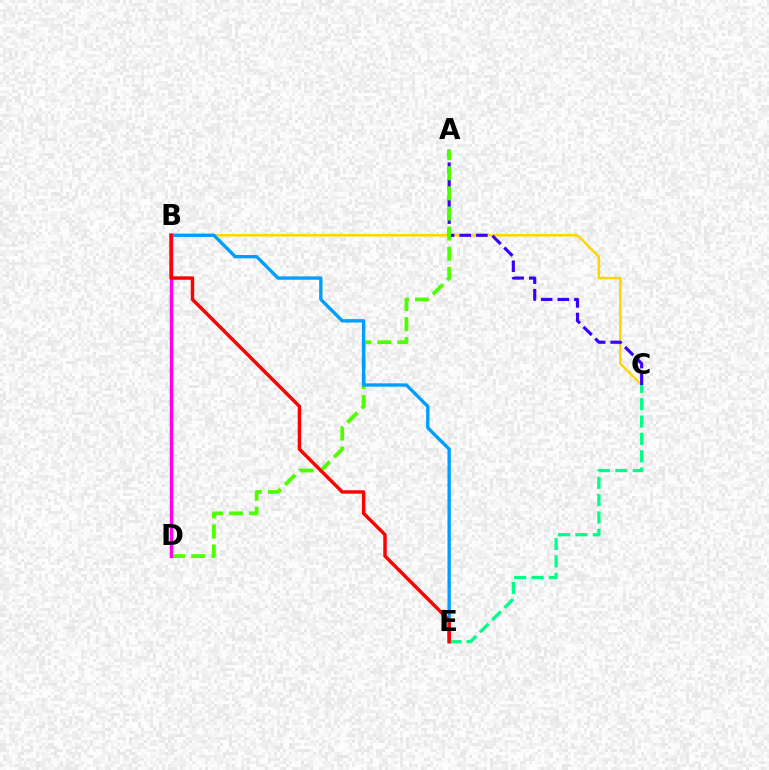{('B', 'C'): [{'color': '#ffd500', 'line_style': 'solid', 'thickness': 1.75}], ('A', 'C'): [{'color': '#3700ff', 'line_style': 'dashed', 'thickness': 2.26}], ('A', 'D'): [{'color': '#4fff00', 'line_style': 'dashed', 'thickness': 2.73}], ('B', 'E'): [{'color': '#009eff', 'line_style': 'solid', 'thickness': 2.41}, {'color': '#ff0000', 'line_style': 'solid', 'thickness': 2.48}], ('C', 'E'): [{'color': '#00ff86', 'line_style': 'dashed', 'thickness': 2.36}], ('B', 'D'): [{'color': '#ff00ed', 'line_style': 'solid', 'thickness': 2.48}]}